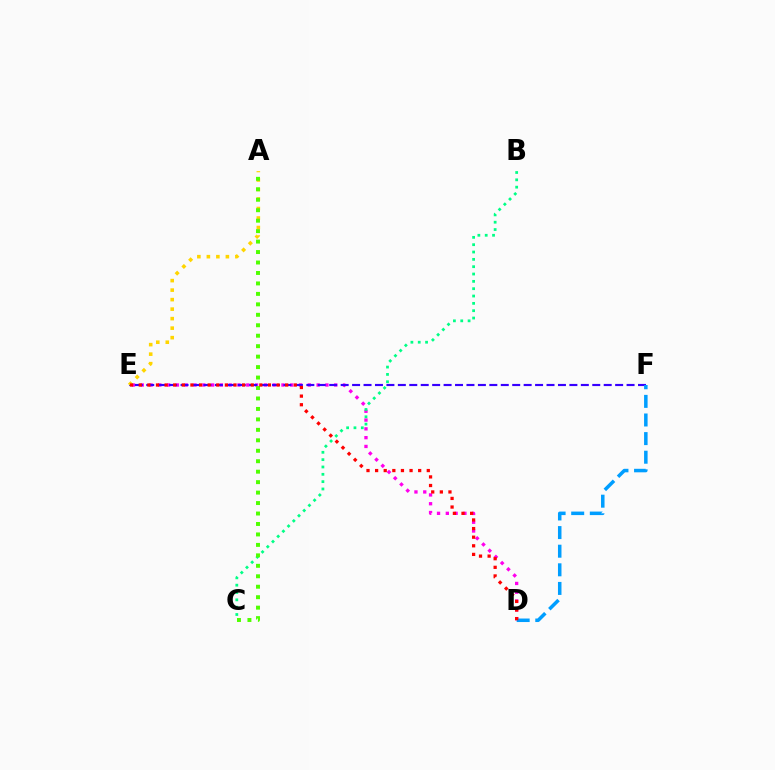{('D', 'E'): [{'color': '#ff00ed', 'line_style': 'dotted', 'thickness': 2.39}, {'color': '#ff0000', 'line_style': 'dotted', 'thickness': 2.34}], ('E', 'F'): [{'color': '#3700ff', 'line_style': 'dashed', 'thickness': 1.55}], ('B', 'C'): [{'color': '#00ff86', 'line_style': 'dotted', 'thickness': 1.99}], ('D', 'F'): [{'color': '#009eff', 'line_style': 'dashed', 'thickness': 2.53}], ('A', 'E'): [{'color': '#ffd500', 'line_style': 'dotted', 'thickness': 2.58}], ('A', 'C'): [{'color': '#4fff00', 'line_style': 'dotted', 'thickness': 2.84}]}